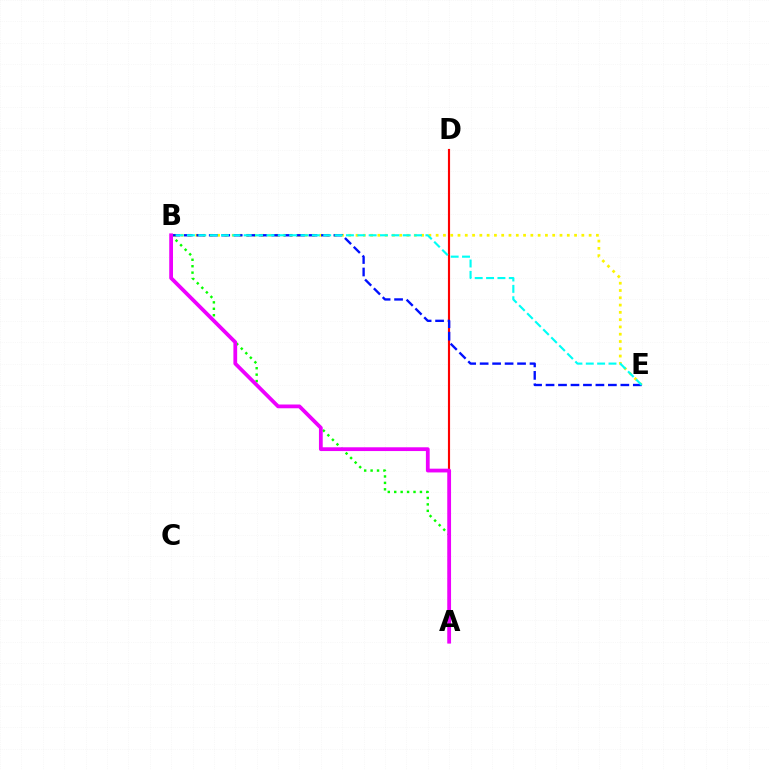{('A', 'D'): [{'color': '#ff0000', 'line_style': 'solid', 'thickness': 1.55}], ('B', 'E'): [{'color': '#fcf500', 'line_style': 'dotted', 'thickness': 1.98}, {'color': '#0010ff', 'line_style': 'dashed', 'thickness': 1.69}, {'color': '#00fff6', 'line_style': 'dashed', 'thickness': 1.54}], ('A', 'B'): [{'color': '#08ff00', 'line_style': 'dotted', 'thickness': 1.75}, {'color': '#ee00ff', 'line_style': 'solid', 'thickness': 2.71}]}